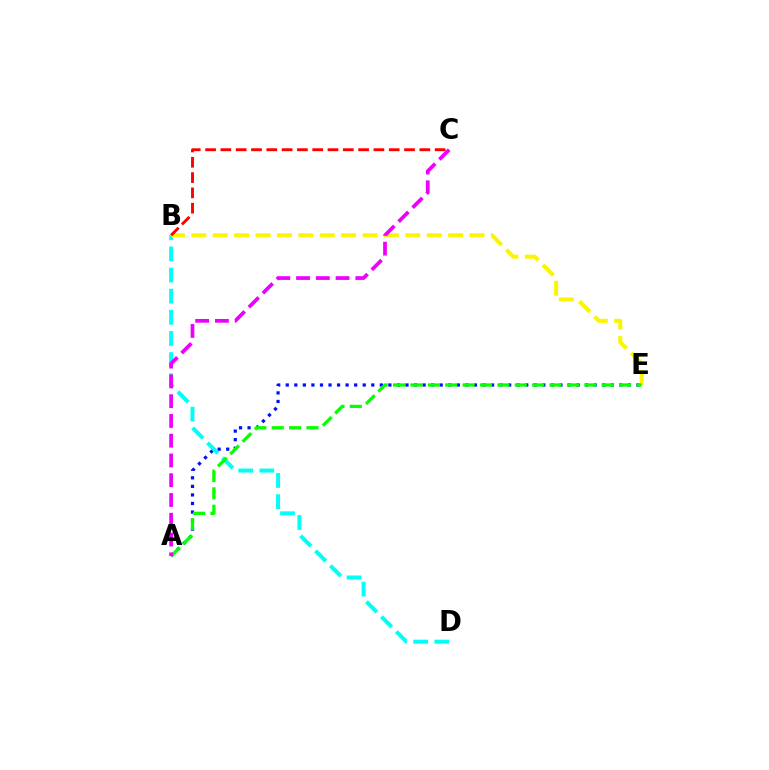{('A', 'E'): [{'color': '#0010ff', 'line_style': 'dotted', 'thickness': 2.32}, {'color': '#08ff00', 'line_style': 'dashed', 'thickness': 2.36}], ('B', 'D'): [{'color': '#00fff6', 'line_style': 'dashed', 'thickness': 2.87}], ('B', 'E'): [{'color': '#fcf500', 'line_style': 'dashed', 'thickness': 2.91}], ('B', 'C'): [{'color': '#ff0000', 'line_style': 'dashed', 'thickness': 2.08}], ('A', 'C'): [{'color': '#ee00ff', 'line_style': 'dashed', 'thickness': 2.69}]}